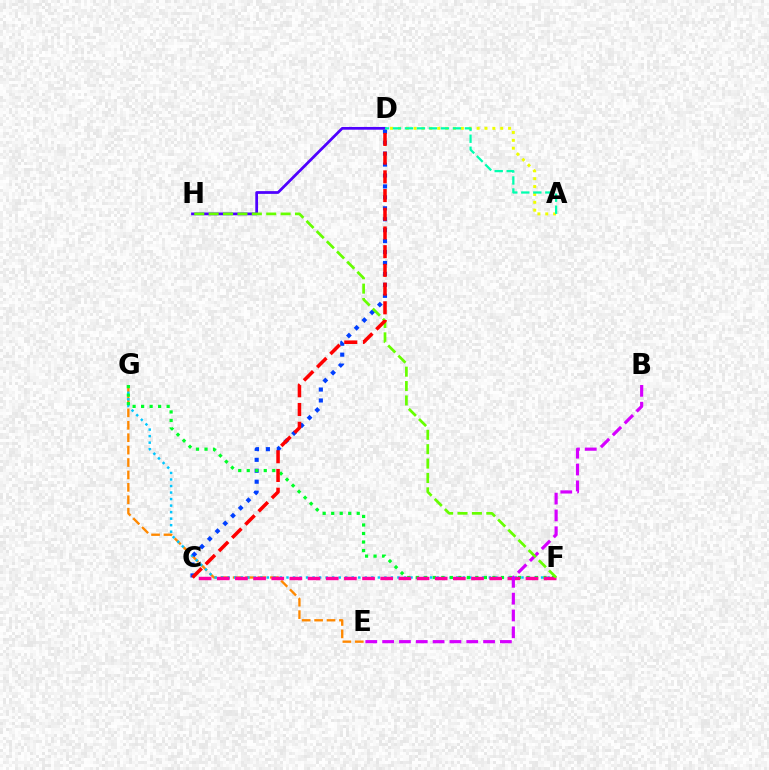{('E', 'G'): [{'color': '#ff8800', 'line_style': 'dashed', 'thickness': 1.69}], ('A', 'D'): [{'color': '#eeff00', 'line_style': 'dotted', 'thickness': 2.14}, {'color': '#00ffaf', 'line_style': 'dashed', 'thickness': 1.63}], ('D', 'H'): [{'color': '#4f00ff', 'line_style': 'solid', 'thickness': 1.98}], ('F', 'G'): [{'color': '#00c7ff', 'line_style': 'dotted', 'thickness': 1.77}, {'color': '#00ff27', 'line_style': 'dotted', 'thickness': 2.31}], ('C', 'D'): [{'color': '#003fff', 'line_style': 'dotted', 'thickness': 2.97}, {'color': '#ff0000', 'line_style': 'dashed', 'thickness': 2.54}], ('C', 'F'): [{'color': '#ff00a0', 'line_style': 'dashed', 'thickness': 2.47}], ('B', 'E'): [{'color': '#d600ff', 'line_style': 'dashed', 'thickness': 2.29}], ('F', 'H'): [{'color': '#66ff00', 'line_style': 'dashed', 'thickness': 1.96}]}